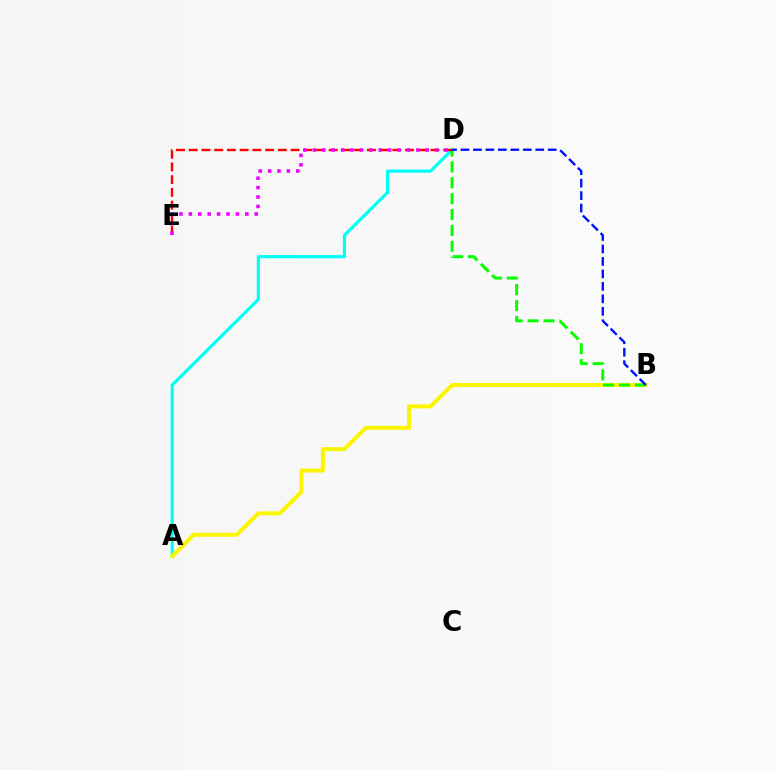{('A', 'D'): [{'color': '#00fff6', 'line_style': 'solid', 'thickness': 2.27}], ('A', 'B'): [{'color': '#fcf500', 'line_style': 'solid', 'thickness': 2.89}], ('B', 'D'): [{'color': '#08ff00', 'line_style': 'dashed', 'thickness': 2.16}, {'color': '#0010ff', 'line_style': 'dashed', 'thickness': 1.69}], ('D', 'E'): [{'color': '#ff0000', 'line_style': 'dashed', 'thickness': 1.73}, {'color': '#ee00ff', 'line_style': 'dotted', 'thickness': 2.55}]}